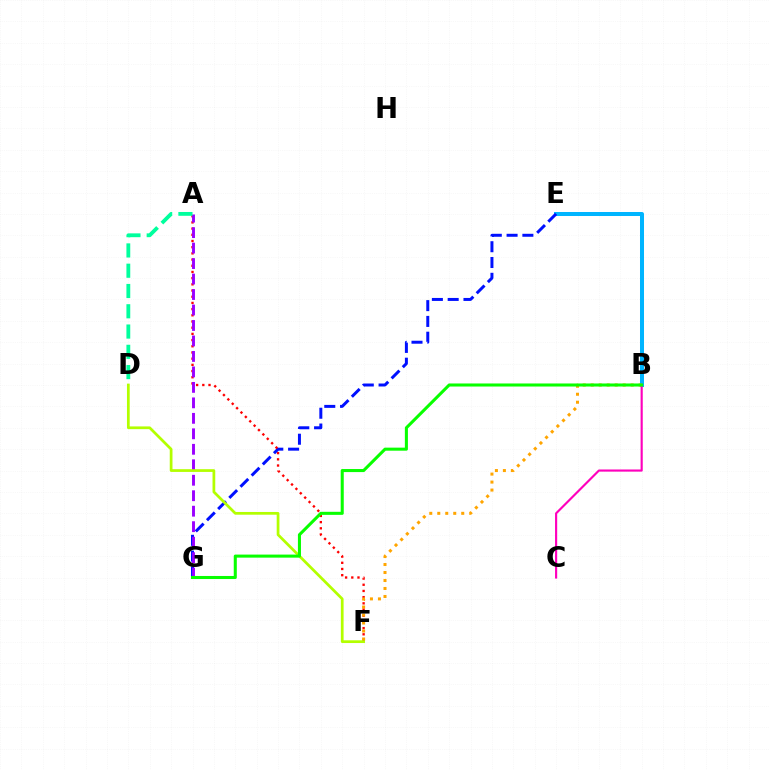{('B', 'E'): [{'color': '#00b5ff', 'line_style': 'solid', 'thickness': 2.89}], ('E', 'G'): [{'color': '#0010ff', 'line_style': 'dashed', 'thickness': 2.15}], ('A', 'F'): [{'color': '#ff0000', 'line_style': 'dotted', 'thickness': 1.68}], ('B', 'F'): [{'color': '#ffa500', 'line_style': 'dotted', 'thickness': 2.17}], ('B', 'C'): [{'color': '#ff00bd', 'line_style': 'solid', 'thickness': 1.55}], ('A', 'G'): [{'color': '#9b00ff', 'line_style': 'dashed', 'thickness': 2.1}], ('A', 'D'): [{'color': '#00ff9d', 'line_style': 'dashed', 'thickness': 2.75}], ('D', 'F'): [{'color': '#b3ff00', 'line_style': 'solid', 'thickness': 1.97}], ('B', 'G'): [{'color': '#08ff00', 'line_style': 'solid', 'thickness': 2.2}]}